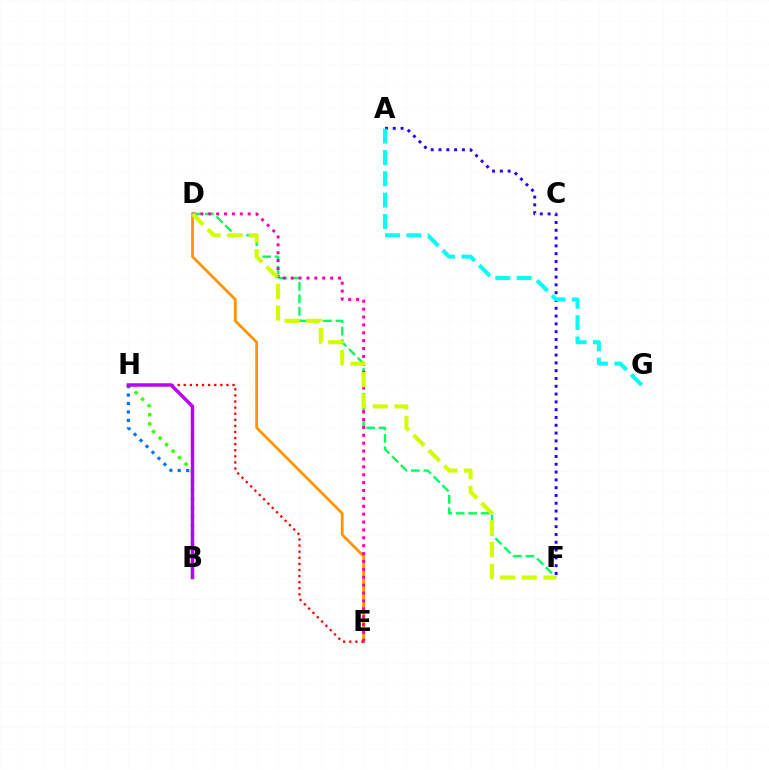{('D', 'E'): [{'color': '#ff9400', 'line_style': 'solid', 'thickness': 2.0}, {'color': '#ff00ac', 'line_style': 'dotted', 'thickness': 2.14}], ('E', 'H'): [{'color': '#ff0000', 'line_style': 'dotted', 'thickness': 1.66}], ('B', 'H'): [{'color': '#3dff00', 'line_style': 'dotted', 'thickness': 2.5}, {'color': '#0074ff', 'line_style': 'dotted', 'thickness': 2.29}, {'color': '#b900ff', 'line_style': 'solid', 'thickness': 2.5}], ('D', 'F'): [{'color': '#00ff5c', 'line_style': 'dashed', 'thickness': 1.7}, {'color': '#d1ff00', 'line_style': 'dashed', 'thickness': 2.95}], ('A', 'F'): [{'color': '#2500ff', 'line_style': 'dotted', 'thickness': 2.12}], ('A', 'G'): [{'color': '#00fff6', 'line_style': 'dashed', 'thickness': 2.9}]}